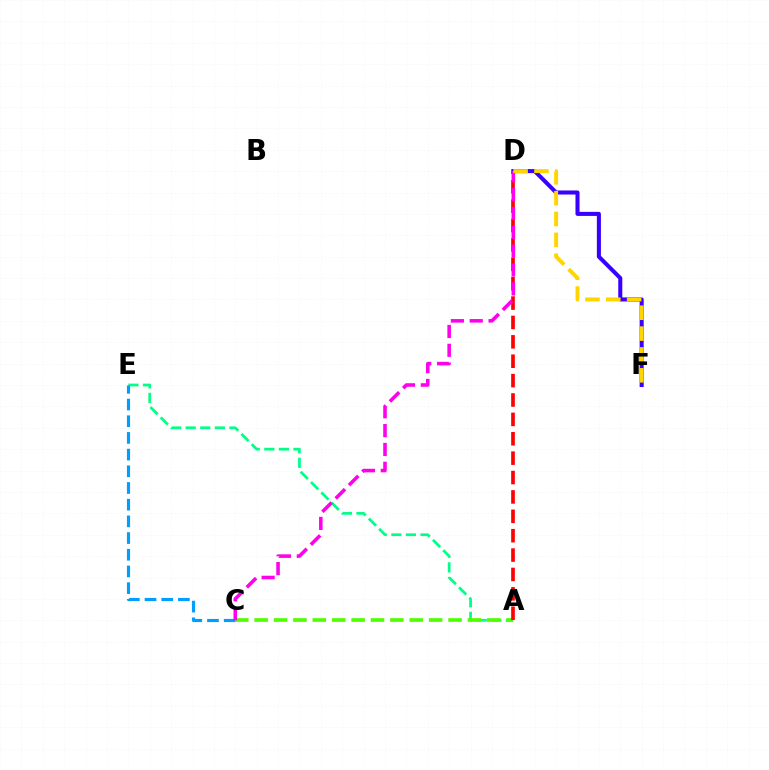{('D', 'F'): [{'color': '#3700ff', 'line_style': 'solid', 'thickness': 2.91}, {'color': '#ffd500', 'line_style': 'dashed', 'thickness': 2.83}], ('A', 'E'): [{'color': '#00ff86', 'line_style': 'dashed', 'thickness': 1.98}], ('C', 'E'): [{'color': '#009eff', 'line_style': 'dashed', 'thickness': 2.27}], ('A', 'C'): [{'color': '#4fff00', 'line_style': 'dashed', 'thickness': 2.63}], ('A', 'D'): [{'color': '#ff0000', 'line_style': 'dashed', 'thickness': 2.63}], ('C', 'D'): [{'color': '#ff00ed', 'line_style': 'dashed', 'thickness': 2.56}]}